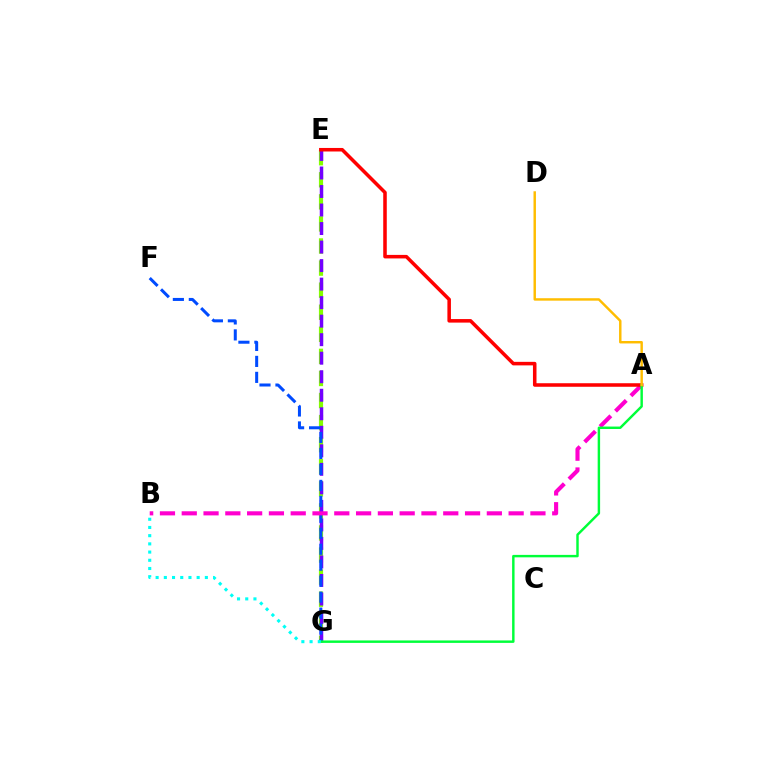{('E', 'G'): [{'color': '#84ff00', 'line_style': 'dashed', 'thickness': 3.0}, {'color': '#7200ff', 'line_style': 'dashed', 'thickness': 2.52}], ('F', 'G'): [{'color': '#004bff', 'line_style': 'dashed', 'thickness': 2.17}], ('A', 'B'): [{'color': '#ff00cf', 'line_style': 'dashed', 'thickness': 2.96}], ('A', 'E'): [{'color': '#ff0000', 'line_style': 'solid', 'thickness': 2.55}], ('A', 'G'): [{'color': '#00ff39', 'line_style': 'solid', 'thickness': 1.76}], ('A', 'D'): [{'color': '#ffbd00', 'line_style': 'solid', 'thickness': 1.76}], ('B', 'G'): [{'color': '#00fff6', 'line_style': 'dotted', 'thickness': 2.23}]}